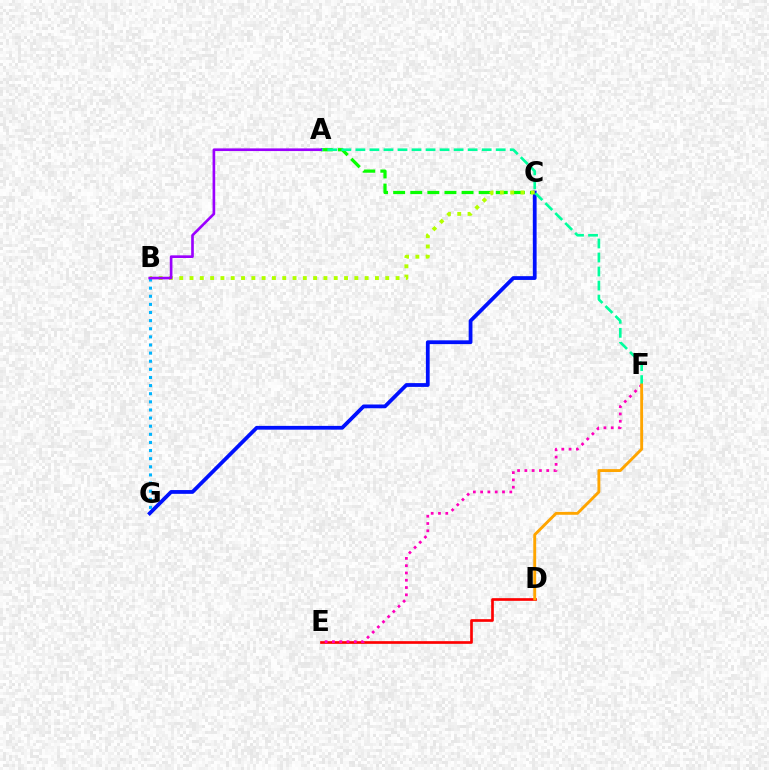{('A', 'C'): [{'color': '#08ff00', 'line_style': 'dashed', 'thickness': 2.32}], ('C', 'G'): [{'color': '#0010ff', 'line_style': 'solid', 'thickness': 2.72}], ('D', 'E'): [{'color': '#ff0000', 'line_style': 'solid', 'thickness': 1.93}], ('B', 'C'): [{'color': '#b3ff00', 'line_style': 'dotted', 'thickness': 2.8}], ('A', 'F'): [{'color': '#00ff9d', 'line_style': 'dashed', 'thickness': 1.91}], ('B', 'G'): [{'color': '#00b5ff', 'line_style': 'dotted', 'thickness': 2.21}], ('A', 'B'): [{'color': '#9b00ff', 'line_style': 'solid', 'thickness': 1.91}], ('E', 'F'): [{'color': '#ff00bd', 'line_style': 'dotted', 'thickness': 1.98}], ('D', 'F'): [{'color': '#ffa500', 'line_style': 'solid', 'thickness': 2.08}]}